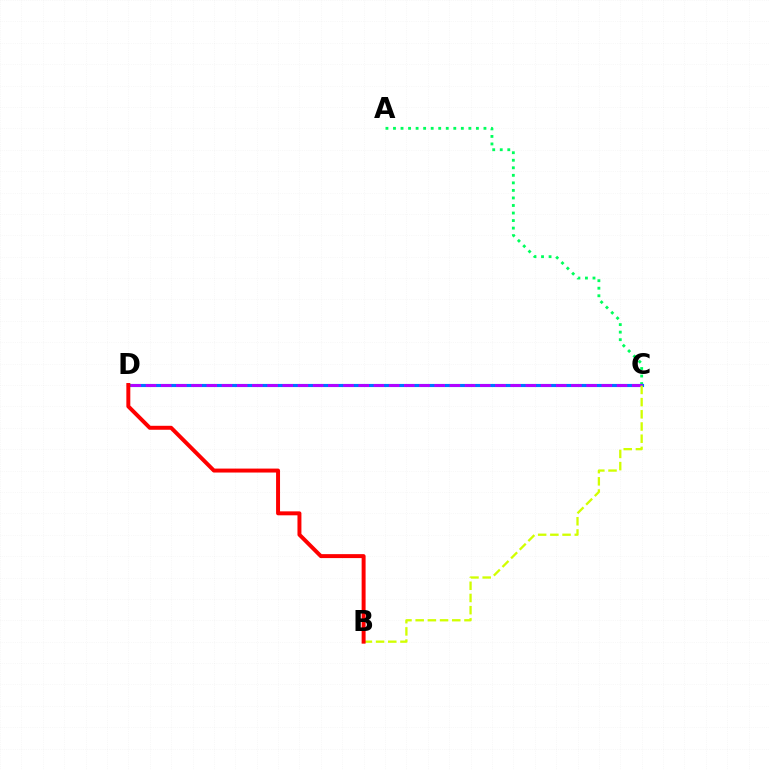{('A', 'C'): [{'color': '#00ff5c', 'line_style': 'dotted', 'thickness': 2.05}], ('C', 'D'): [{'color': '#0074ff', 'line_style': 'solid', 'thickness': 2.26}, {'color': '#b900ff', 'line_style': 'dashed', 'thickness': 2.06}], ('B', 'C'): [{'color': '#d1ff00', 'line_style': 'dashed', 'thickness': 1.66}], ('B', 'D'): [{'color': '#ff0000', 'line_style': 'solid', 'thickness': 2.85}]}